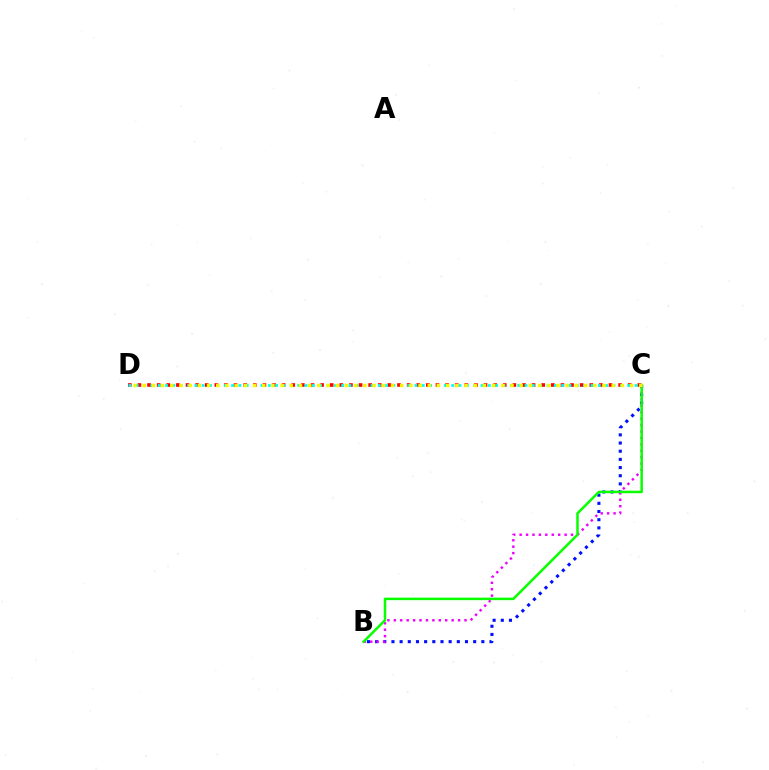{('B', 'C'): [{'color': '#0010ff', 'line_style': 'dotted', 'thickness': 2.22}, {'color': '#ee00ff', 'line_style': 'dotted', 'thickness': 1.75}, {'color': '#08ff00', 'line_style': 'solid', 'thickness': 1.8}], ('C', 'D'): [{'color': '#ff0000', 'line_style': 'dotted', 'thickness': 2.61}, {'color': '#00fff6', 'line_style': 'dotted', 'thickness': 1.99}, {'color': '#fcf500', 'line_style': 'dotted', 'thickness': 2.5}]}